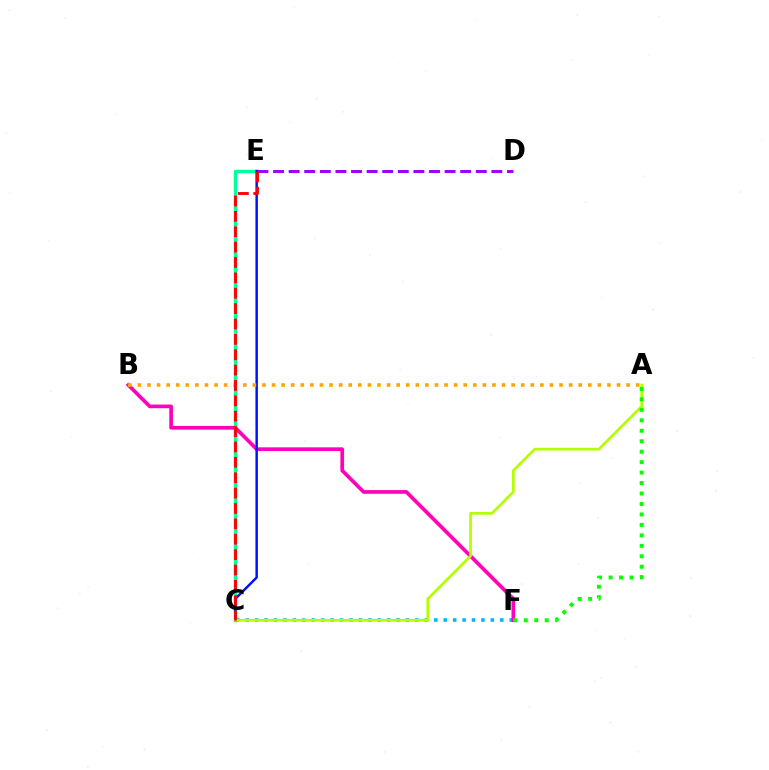{('C', 'E'): [{'color': '#00ff9d', 'line_style': 'solid', 'thickness': 2.47}, {'color': '#0010ff', 'line_style': 'solid', 'thickness': 1.78}, {'color': '#ff0000', 'line_style': 'dashed', 'thickness': 2.09}], ('C', 'F'): [{'color': '#00b5ff', 'line_style': 'dotted', 'thickness': 2.56}], ('D', 'E'): [{'color': '#9b00ff', 'line_style': 'dashed', 'thickness': 2.12}], ('B', 'F'): [{'color': '#ff00bd', 'line_style': 'solid', 'thickness': 2.65}], ('A', 'B'): [{'color': '#ffa500', 'line_style': 'dotted', 'thickness': 2.6}], ('A', 'C'): [{'color': '#b3ff00', 'line_style': 'solid', 'thickness': 1.95}], ('A', 'F'): [{'color': '#08ff00', 'line_style': 'dotted', 'thickness': 2.84}]}